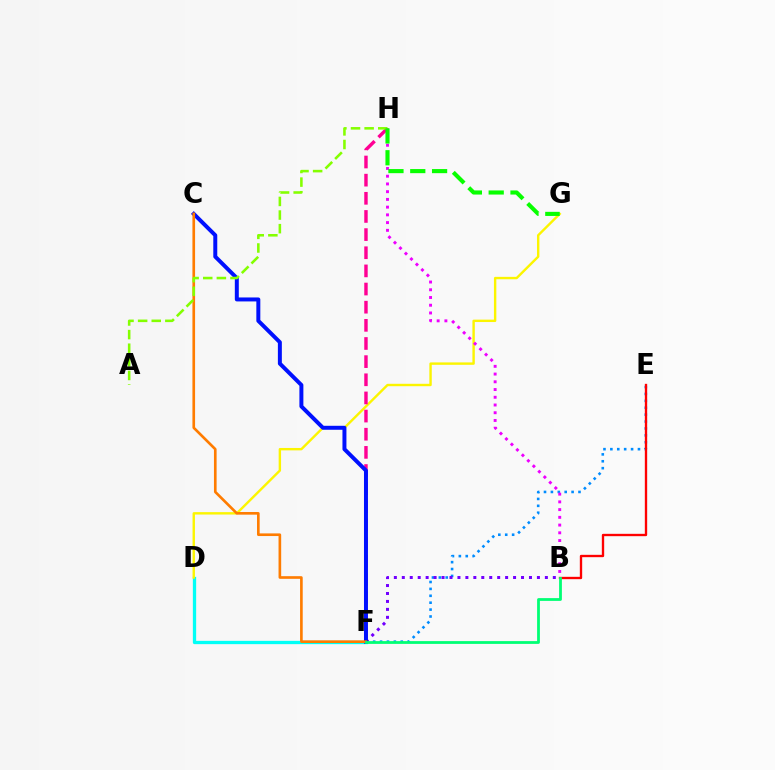{('E', 'F'): [{'color': '#008cff', 'line_style': 'dotted', 'thickness': 1.87}], ('D', 'F'): [{'color': '#00fff6', 'line_style': 'solid', 'thickness': 2.37}], ('B', 'F'): [{'color': '#7200ff', 'line_style': 'dotted', 'thickness': 2.16}, {'color': '#00ff74', 'line_style': 'solid', 'thickness': 2.01}], ('D', 'G'): [{'color': '#fcf500', 'line_style': 'solid', 'thickness': 1.73}], ('B', 'H'): [{'color': '#ee00ff', 'line_style': 'dotted', 'thickness': 2.1}], ('B', 'E'): [{'color': '#ff0000', 'line_style': 'solid', 'thickness': 1.69}], ('F', 'H'): [{'color': '#ff0094', 'line_style': 'dashed', 'thickness': 2.47}], ('C', 'F'): [{'color': '#0010ff', 'line_style': 'solid', 'thickness': 2.86}, {'color': '#ff7c00', 'line_style': 'solid', 'thickness': 1.9}], ('A', 'H'): [{'color': '#84ff00', 'line_style': 'dashed', 'thickness': 1.85}], ('G', 'H'): [{'color': '#08ff00', 'line_style': 'dashed', 'thickness': 2.96}]}